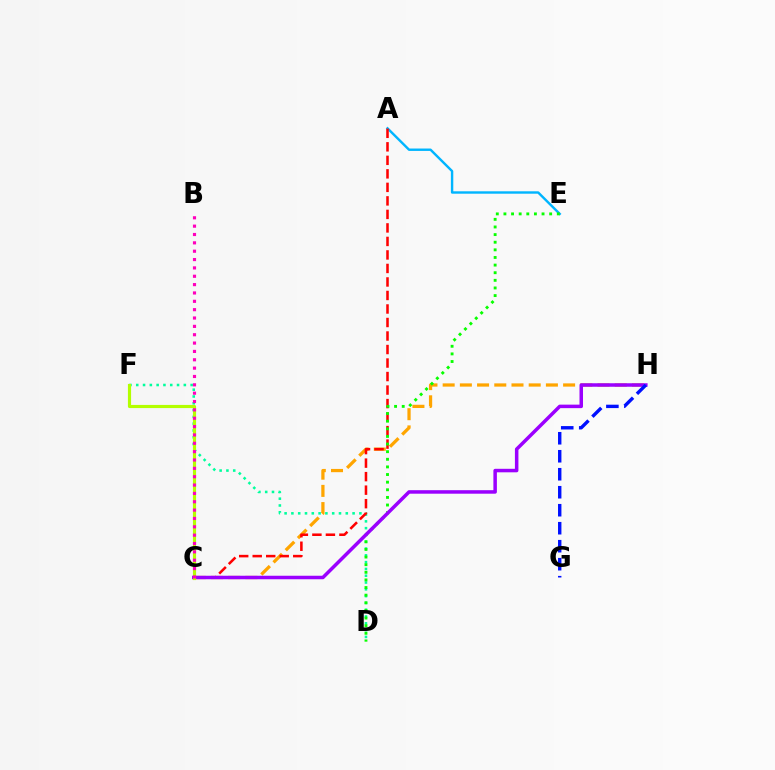{('D', 'F'): [{'color': '#00ff9d', 'line_style': 'dotted', 'thickness': 1.85}], ('C', 'H'): [{'color': '#ffa500', 'line_style': 'dashed', 'thickness': 2.34}, {'color': '#9b00ff', 'line_style': 'solid', 'thickness': 2.53}], ('A', 'E'): [{'color': '#00b5ff', 'line_style': 'solid', 'thickness': 1.73}], ('A', 'C'): [{'color': '#ff0000', 'line_style': 'dashed', 'thickness': 1.84}], ('D', 'E'): [{'color': '#08ff00', 'line_style': 'dotted', 'thickness': 2.07}], ('G', 'H'): [{'color': '#0010ff', 'line_style': 'dashed', 'thickness': 2.44}], ('C', 'F'): [{'color': '#b3ff00', 'line_style': 'solid', 'thickness': 2.27}], ('B', 'C'): [{'color': '#ff00bd', 'line_style': 'dotted', 'thickness': 2.27}]}